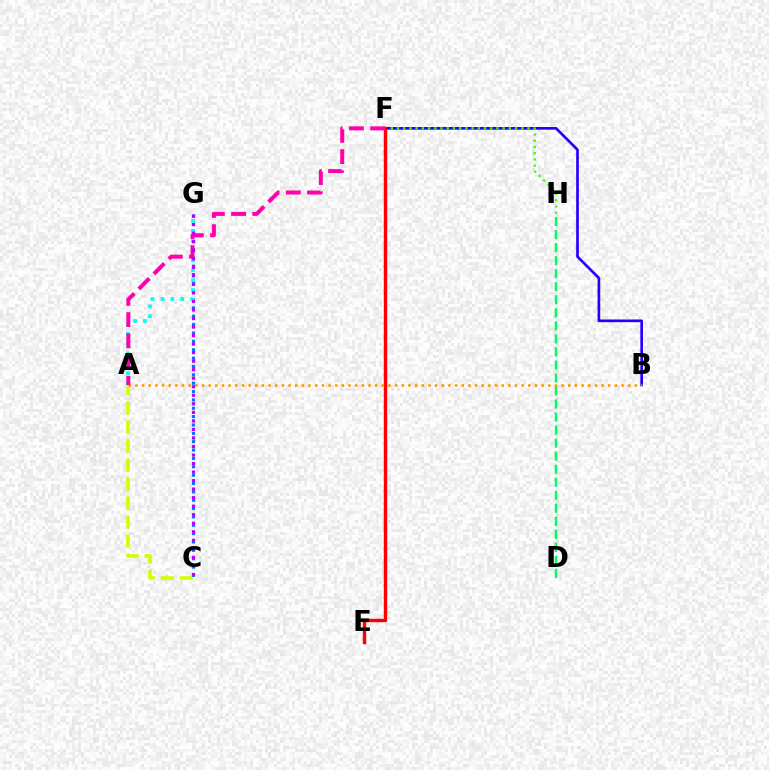{('B', 'F'): [{'color': '#2500ff', 'line_style': 'solid', 'thickness': 1.92}], ('A', 'C'): [{'color': '#d1ff00', 'line_style': 'dashed', 'thickness': 2.59}], ('C', 'G'): [{'color': '#0074ff', 'line_style': 'dotted', 'thickness': 2.27}, {'color': '#b900ff', 'line_style': 'dotted', 'thickness': 2.32}], ('A', 'G'): [{'color': '#00fff6', 'line_style': 'dotted', 'thickness': 2.68}], ('D', 'H'): [{'color': '#00ff5c', 'line_style': 'dashed', 'thickness': 1.77}], ('F', 'H'): [{'color': '#3dff00', 'line_style': 'dotted', 'thickness': 1.69}], ('E', 'F'): [{'color': '#ff0000', 'line_style': 'solid', 'thickness': 2.45}], ('A', 'B'): [{'color': '#ff9400', 'line_style': 'dotted', 'thickness': 1.81}], ('A', 'F'): [{'color': '#ff00ac', 'line_style': 'dashed', 'thickness': 2.88}]}